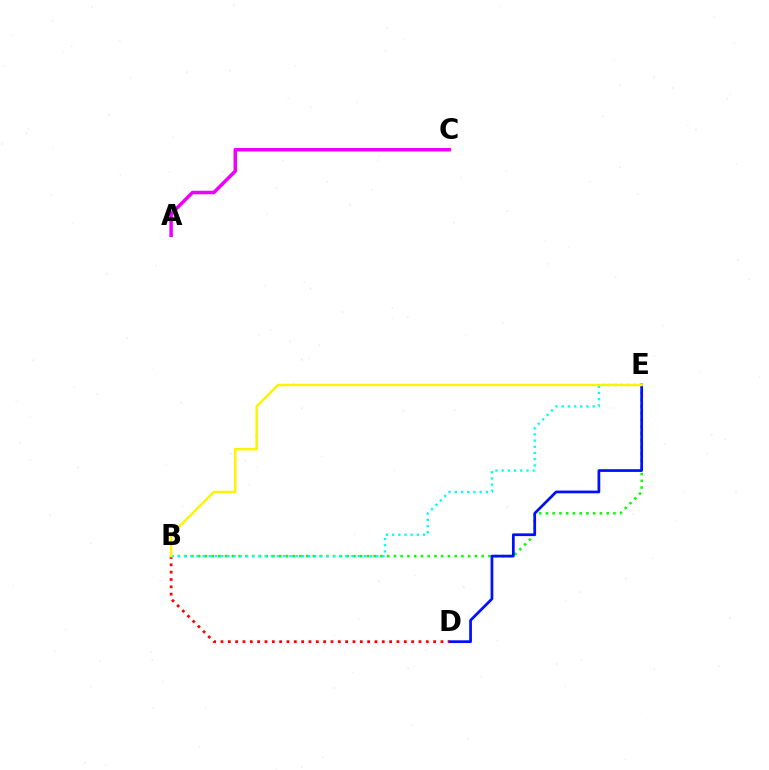{('B', 'E'): [{'color': '#08ff00', 'line_style': 'dotted', 'thickness': 1.83}, {'color': '#00fff6', 'line_style': 'dotted', 'thickness': 1.68}, {'color': '#fcf500', 'line_style': 'solid', 'thickness': 1.78}], ('D', 'E'): [{'color': '#0010ff', 'line_style': 'solid', 'thickness': 1.97}], ('B', 'D'): [{'color': '#ff0000', 'line_style': 'dotted', 'thickness': 1.99}], ('A', 'C'): [{'color': '#ee00ff', 'line_style': 'solid', 'thickness': 2.52}]}